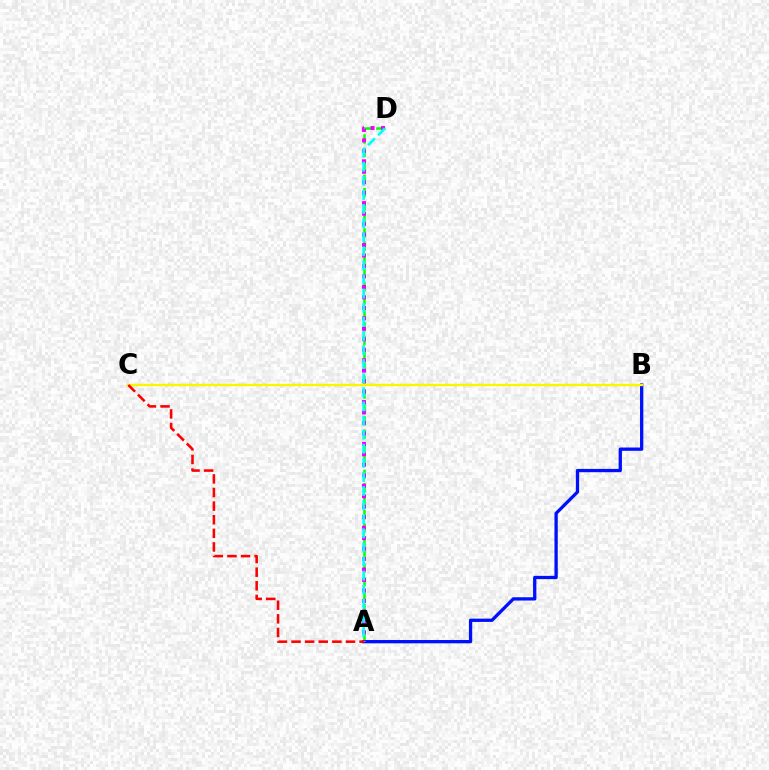{('A', 'B'): [{'color': '#0010ff', 'line_style': 'solid', 'thickness': 2.37}], ('A', 'D'): [{'color': '#08ff00', 'line_style': 'dashed', 'thickness': 1.82}, {'color': '#ee00ff', 'line_style': 'dotted', 'thickness': 2.84}, {'color': '#00fff6', 'line_style': 'dashed', 'thickness': 1.92}], ('B', 'C'): [{'color': '#fcf500', 'line_style': 'solid', 'thickness': 1.73}], ('A', 'C'): [{'color': '#ff0000', 'line_style': 'dashed', 'thickness': 1.85}]}